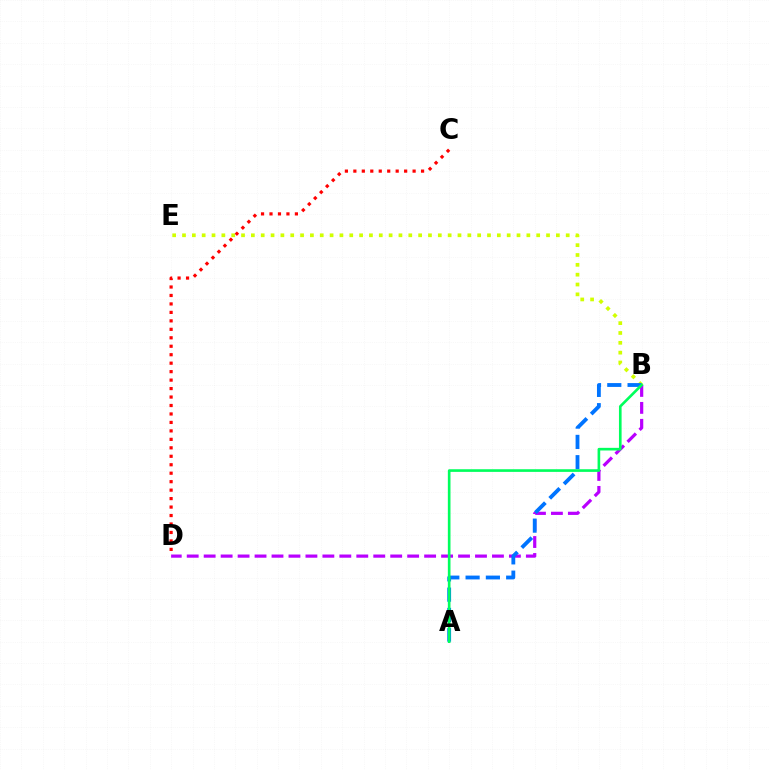{('C', 'D'): [{'color': '#ff0000', 'line_style': 'dotted', 'thickness': 2.3}], ('B', 'D'): [{'color': '#b900ff', 'line_style': 'dashed', 'thickness': 2.3}], ('B', 'E'): [{'color': '#d1ff00', 'line_style': 'dotted', 'thickness': 2.67}], ('A', 'B'): [{'color': '#0074ff', 'line_style': 'dashed', 'thickness': 2.76}, {'color': '#00ff5c', 'line_style': 'solid', 'thickness': 1.9}]}